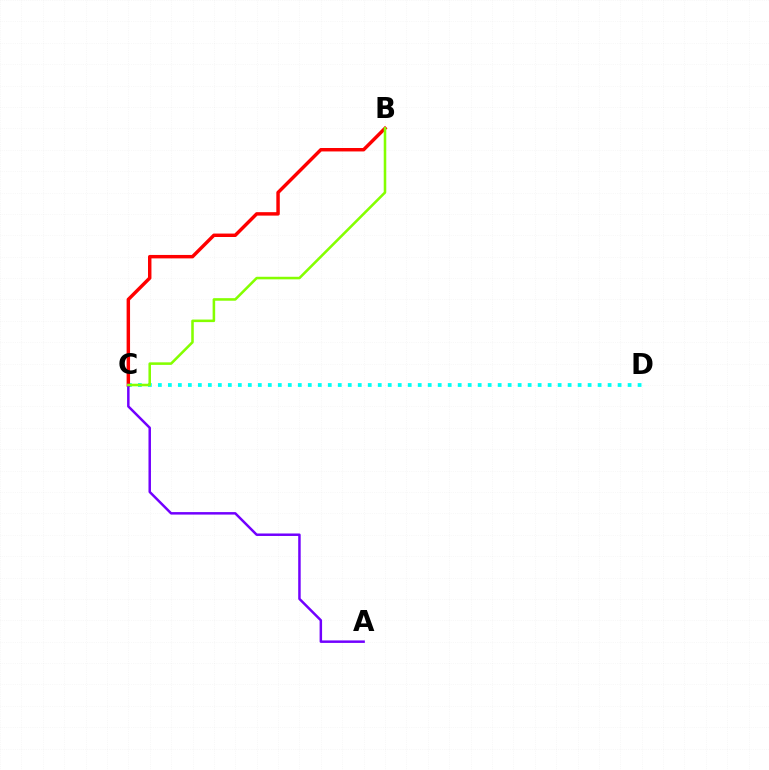{('C', 'D'): [{'color': '#00fff6', 'line_style': 'dotted', 'thickness': 2.72}], ('B', 'C'): [{'color': '#ff0000', 'line_style': 'solid', 'thickness': 2.48}, {'color': '#84ff00', 'line_style': 'solid', 'thickness': 1.84}], ('A', 'C'): [{'color': '#7200ff', 'line_style': 'solid', 'thickness': 1.79}]}